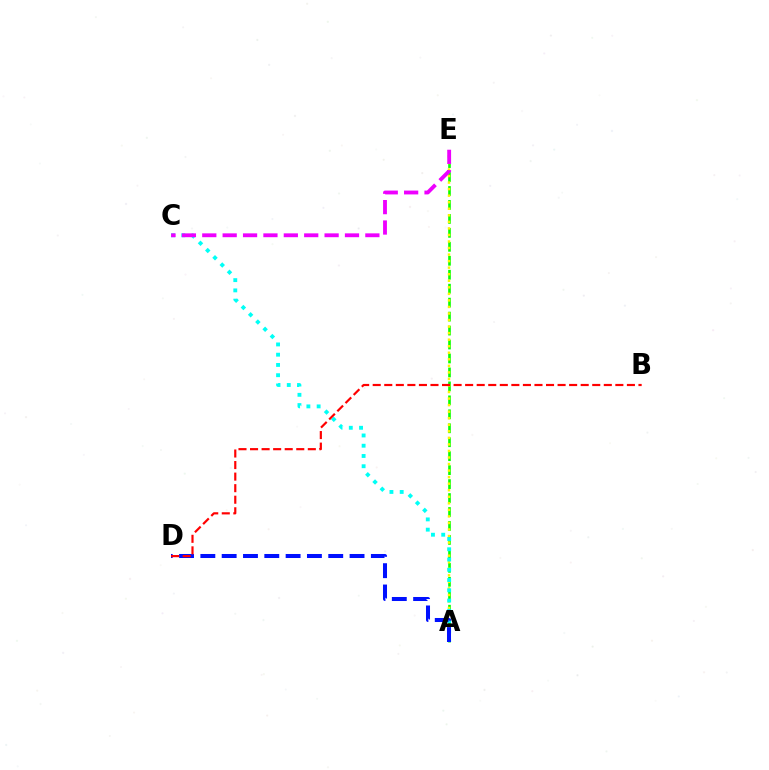{('A', 'E'): [{'color': '#08ff00', 'line_style': 'dashed', 'thickness': 1.9}, {'color': '#fcf500', 'line_style': 'dotted', 'thickness': 1.78}], ('A', 'C'): [{'color': '#00fff6', 'line_style': 'dotted', 'thickness': 2.79}], ('C', 'E'): [{'color': '#ee00ff', 'line_style': 'dashed', 'thickness': 2.77}], ('A', 'D'): [{'color': '#0010ff', 'line_style': 'dashed', 'thickness': 2.9}], ('B', 'D'): [{'color': '#ff0000', 'line_style': 'dashed', 'thickness': 1.57}]}